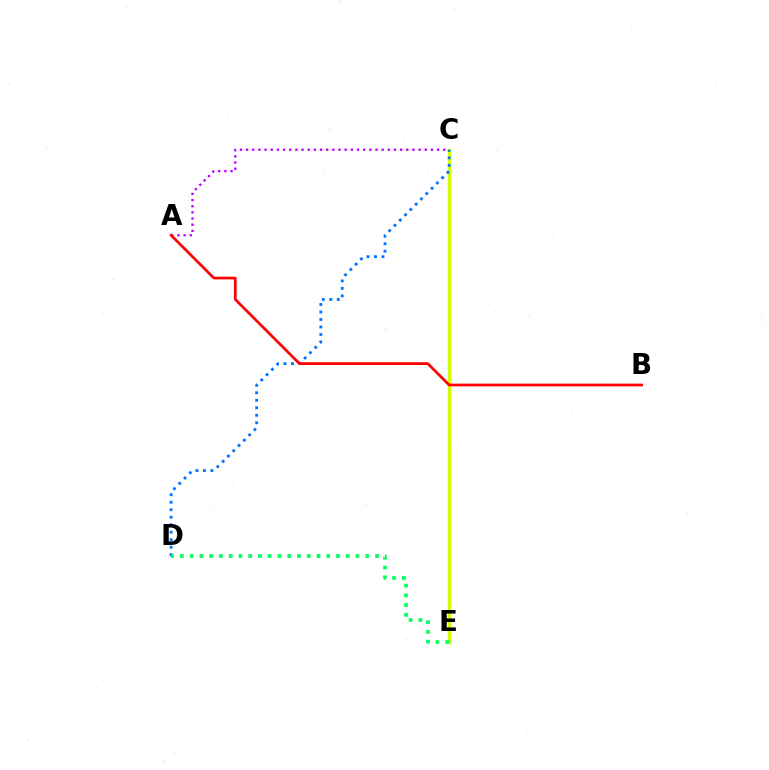{('C', 'E'): [{'color': '#d1ff00', 'line_style': 'solid', 'thickness': 2.51}], ('C', 'D'): [{'color': '#0074ff', 'line_style': 'dotted', 'thickness': 2.04}], ('A', 'C'): [{'color': '#b900ff', 'line_style': 'dotted', 'thickness': 1.67}], ('D', 'E'): [{'color': '#00ff5c', 'line_style': 'dotted', 'thickness': 2.65}], ('A', 'B'): [{'color': '#ff0000', 'line_style': 'solid', 'thickness': 1.96}]}